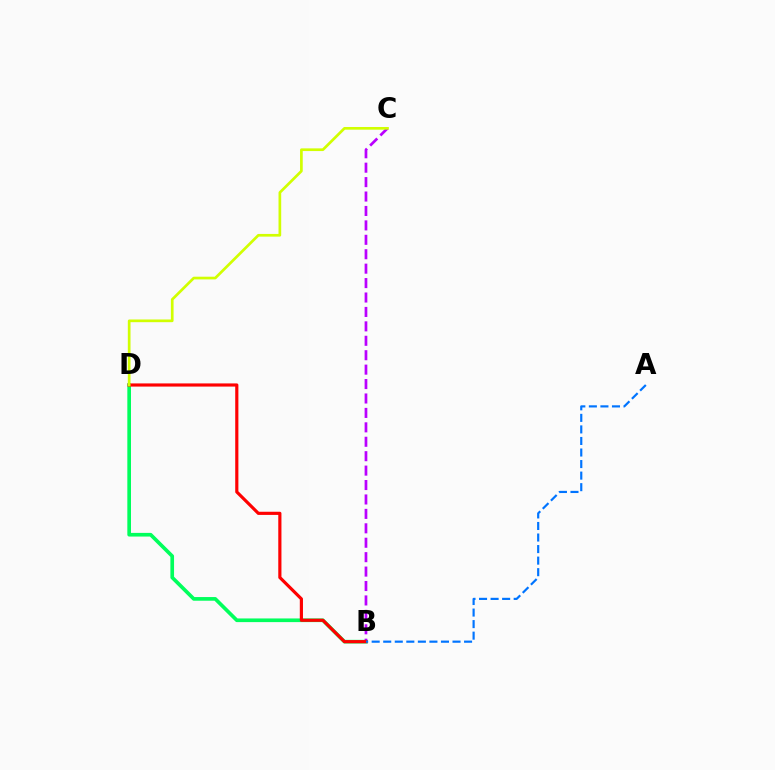{('B', 'D'): [{'color': '#00ff5c', 'line_style': 'solid', 'thickness': 2.64}, {'color': '#ff0000', 'line_style': 'solid', 'thickness': 2.28}], ('B', 'C'): [{'color': '#b900ff', 'line_style': 'dashed', 'thickness': 1.96}], ('A', 'B'): [{'color': '#0074ff', 'line_style': 'dashed', 'thickness': 1.57}], ('C', 'D'): [{'color': '#d1ff00', 'line_style': 'solid', 'thickness': 1.94}]}